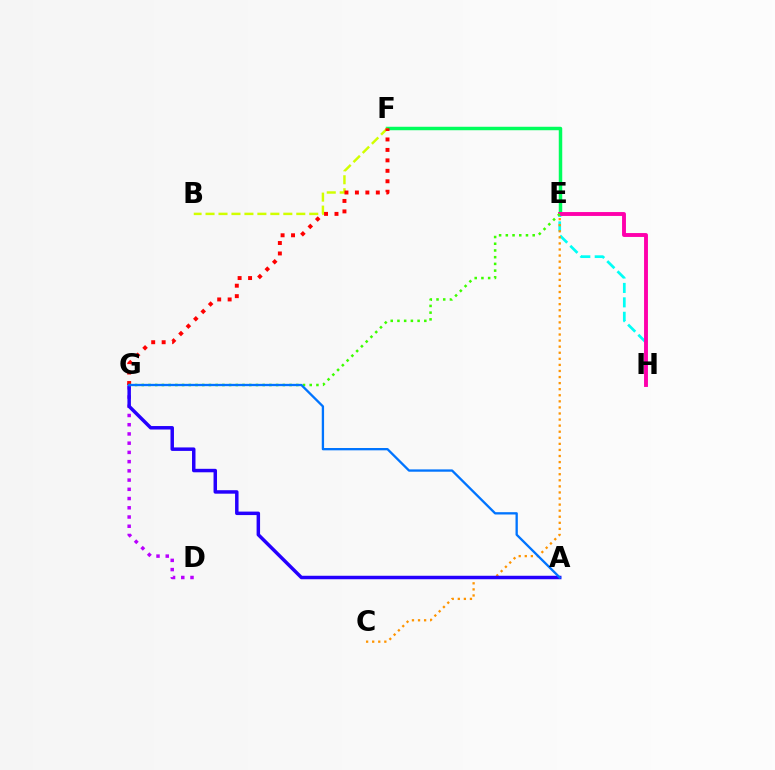{('E', 'F'): [{'color': '#00ff5c', 'line_style': 'solid', 'thickness': 2.5}], ('D', 'G'): [{'color': '#b900ff', 'line_style': 'dotted', 'thickness': 2.51}], ('E', 'H'): [{'color': '#00fff6', 'line_style': 'dashed', 'thickness': 1.96}, {'color': '#ff00ac', 'line_style': 'solid', 'thickness': 2.8}], ('C', 'E'): [{'color': '#ff9400', 'line_style': 'dotted', 'thickness': 1.65}], ('A', 'G'): [{'color': '#2500ff', 'line_style': 'solid', 'thickness': 2.5}, {'color': '#0074ff', 'line_style': 'solid', 'thickness': 1.66}], ('B', 'F'): [{'color': '#d1ff00', 'line_style': 'dashed', 'thickness': 1.76}], ('F', 'G'): [{'color': '#ff0000', 'line_style': 'dotted', 'thickness': 2.84}], ('E', 'G'): [{'color': '#3dff00', 'line_style': 'dotted', 'thickness': 1.82}]}